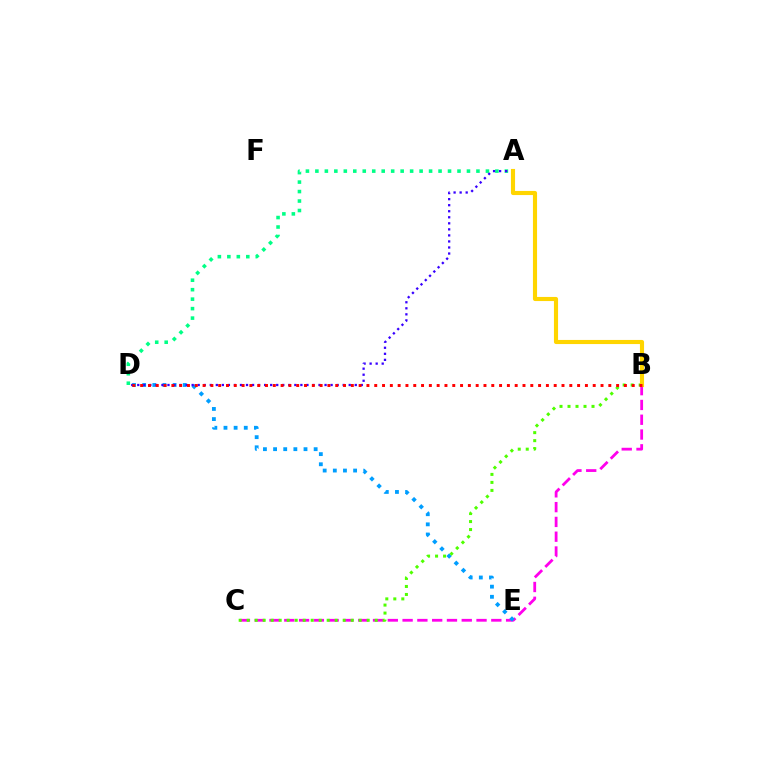{('B', 'C'): [{'color': '#ff00ed', 'line_style': 'dashed', 'thickness': 2.01}, {'color': '#4fff00', 'line_style': 'dotted', 'thickness': 2.17}], ('A', 'D'): [{'color': '#00ff86', 'line_style': 'dotted', 'thickness': 2.57}, {'color': '#3700ff', 'line_style': 'dotted', 'thickness': 1.64}], ('D', 'E'): [{'color': '#009eff', 'line_style': 'dotted', 'thickness': 2.76}], ('A', 'B'): [{'color': '#ffd500', 'line_style': 'solid', 'thickness': 2.96}], ('B', 'D'): [{'color': '#ff0000', 'line_style': 'dotted', 'thickness': 2.12}]}